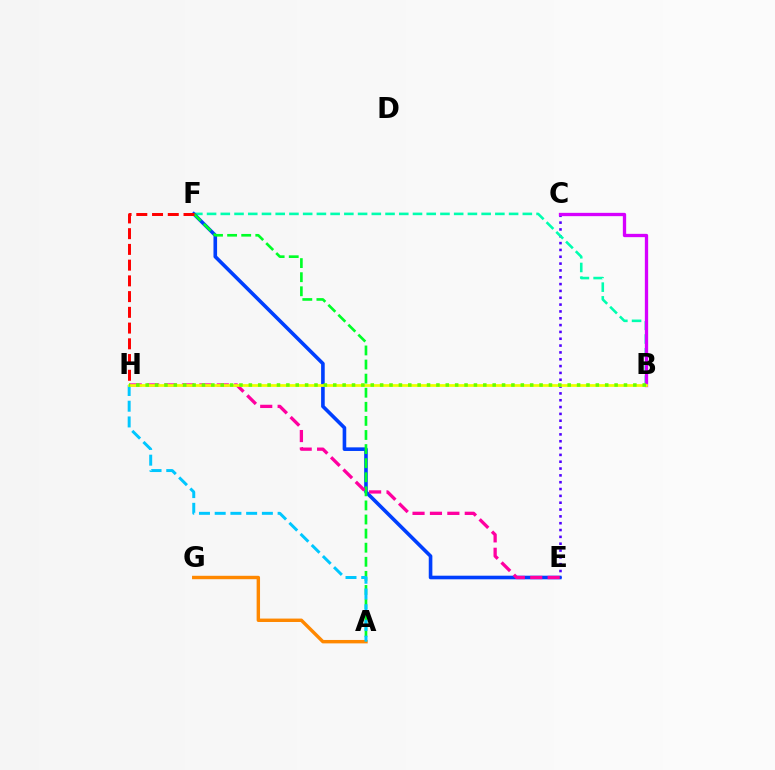{('C', 'E'): [{'color': '#4f00ff', 'line_style': 'dotted', 'thickness': 1.86}], ('B', 'F'): [{'color': '#00ffaf', 'line_style': 'dashed', 'thickness': 1.87}], ('E', 'F'): [{'color': '#003fff', 'line_style': 'solid', 'thickness': 2.6}], ('A', 'F'): [{'color': '#00ff27', 'line_style': 'dashed', 'thickness': 1.91}], ('A', 'G'): [{'color': '#ff8800', 'line_style': 'solid', 'thickness': 2.46}], ('F', 'H'): [{'color': '#ff0000', 'line_style': 'dashed', 'thickness': 2.14}], ('B', 'C'): [{'color': '#d600ff', 'line_style': 'solid', 'thickness': 2.38}], ('E', 'H'): [{'color': '#ff00a0', 'line_style': 'dashed', 'thickness': 2.37}], ('A', 'H'): [{'color': '#00c7ff', 'line_style': 'dashed', 'thickness': 2.14}], ('B', 'H'): [{'color': '#eeff00', 'line_style': 'solid', 'thickness': 1.97}, {'color': '#66ff00', 'line_style': 'dotted', 'thickness': 2.55}]}